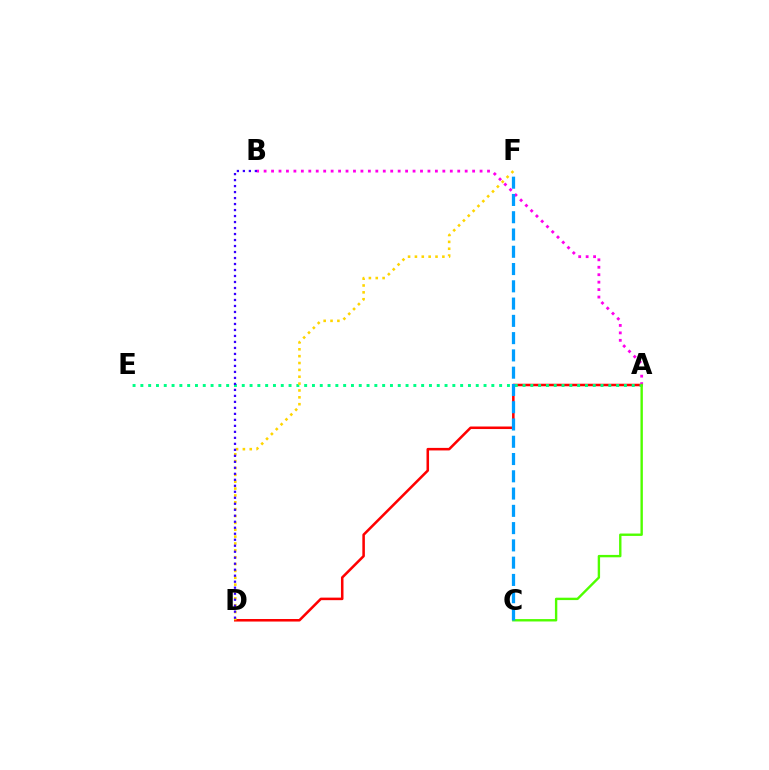{('A', 'D'): [{'color': '#ff0000', 'line_style': 'solid', 'thickness': 1.83}], ('A', 'E'): [{'color': '#00ff86', 'line_style': 'dotted', 'thickness': 2.12}], ('A', 'B'): [{'color': '#ff00ed', 'line_style': 'dotted', 'thickness': 2.02}], ('A', 'C'): [{'color': '#4fff00', 'line_style': 'solid', 'thickness': 1.72}], ('C', 'F'): [{'color': '#009eff', 'line_style': 'dashed', 'thickness': 2.35}], ('D', 'F'): [{'color': '#ffd500', 'line_style': 'dotted', 'thickness': 1.86}], ('B', 'D'): [{'color': '#3700ff', 'line_style': 'dotted', 'thickness': 1.63}]}